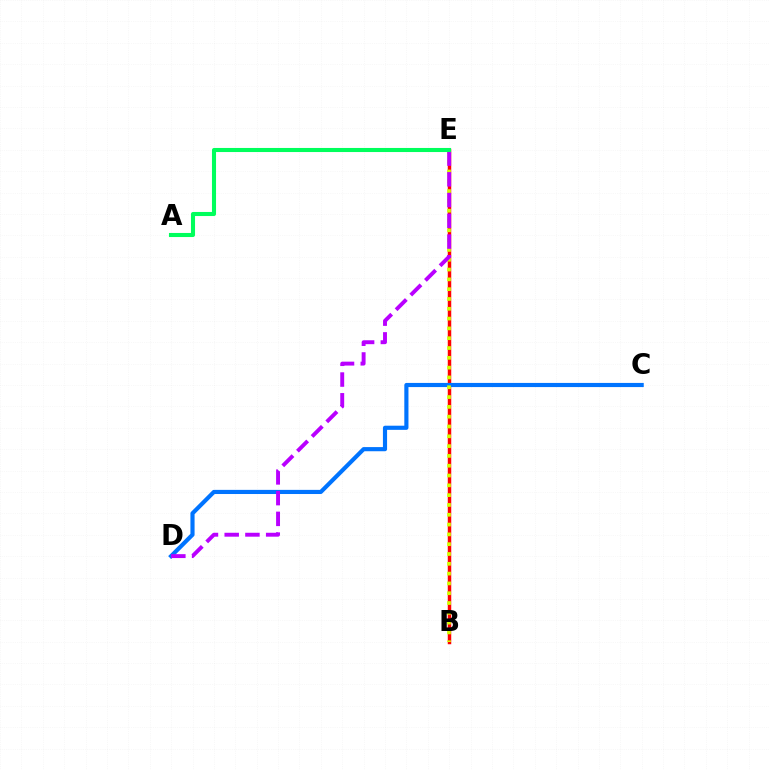{('B', 'E'): [{'color': '#ff0000', 'line_style': 'solid', 'thickness': 2.5}, {'color': '#d1ff00', 'line_style': 'dotted', 'thickness': 2.66}], ('C', 'D'): [{'color': '#0074ff', 'line_style': 'solid', 'thickness': 2.99}], ('D', 'E'): [{'color': '#b900ff', 'line_style': 'dashed', 'thickness': 2.82}], ('A', 'E'): [{'color': '#00ff5c', 'line_style': 'solid', 'thickness': 2.93}]}